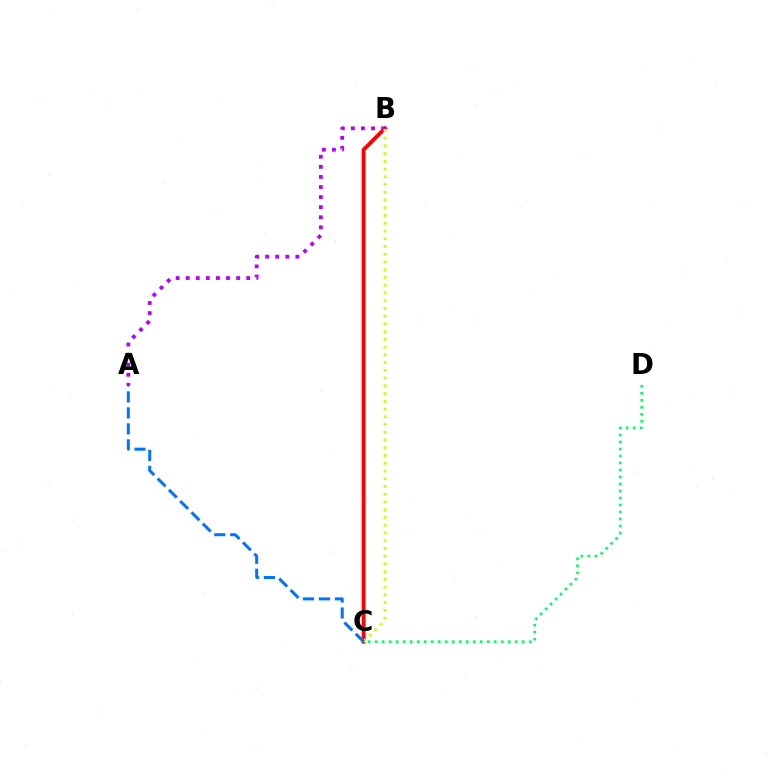{('B', 'C'): [{'color': '#ff0000', 'line_style': 'solid', 'thickness': 2.77}, {'color': '#d1ff00', 'line_style': 'dotted', 'thickness': 2.1}], ('C', 'D'): [{'color': '#00ff5c', 'line_style': 'dotted', 'thickness': 1.9}], ('A', 'B'): [{'color': '#b900ff', 'line_style': 'dotted', 'thickness': 2.74}], ('A', 'C'): [{'color': '#0074ff', 'line_style': 'dashed', 'thickness': 2.17}]}